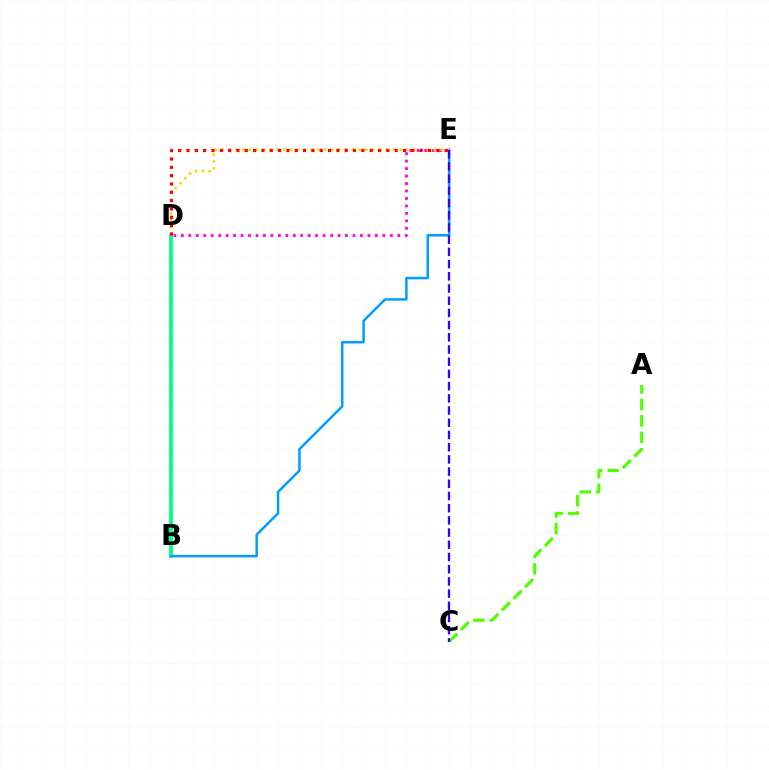{('B', 'D'): [{'color': '#00ff86', 'line_style': 'solid', 'thickness': 2.68}], ('D', 'E'): [{'color': '#ff00ed', 'line_style': 'dotted', 'thickness': 2.03}, {'color': '#ffd500', 'line_style': 'dotted', 'thickness': 1.86}, {'color': '#ff0000', 'line_style': 'dotted', 'thickness': 2.26}], ('A', 'C'): [{'color': '#4fff00', 'line_style': 'dashed', 'thickness': 2.23}], ('B', 'E'): [{'color': '#009eff', 'line_style': 'solid', 'thickness': 1.81}], ('C', 'E'): [{'color': '#3700ff', 'line_style': 'dashed', 'thickness': 1.66}]}